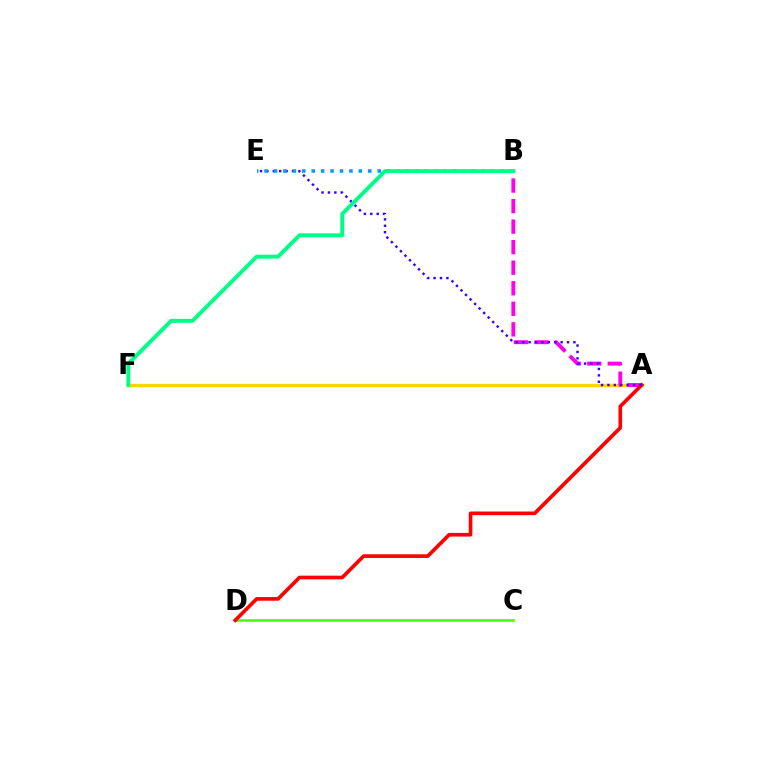{('C', 'D'): [{'color': '#4fff00', 'line_style': 'solid', 'thickness': 1.9}], ('A', 'F'): [{'color': '#ffd500', 'line_style': 'solid', 'thickness': 2.46}], ('A', 'B'): [{'color': '#ff00ed', 'line_style': 'dashed', 'thickness': 2.79}], ('A', 'D'): [{'color': '#ff0000', 'line_style': 'solid', 'thickness': 2.63}], ('A', 'E'): [{'color': '#3700ff', 'line_style': 'dotted', 'thickness': 1.74}], ('B', 'E'): [{'color': '#009eff', 'line_style': 'dotted', 'thickness': 2.56}], ('B', 'F'): [{'color': '#00ff86', 'line_style': 'solid', 'thickness': 2.83}]}